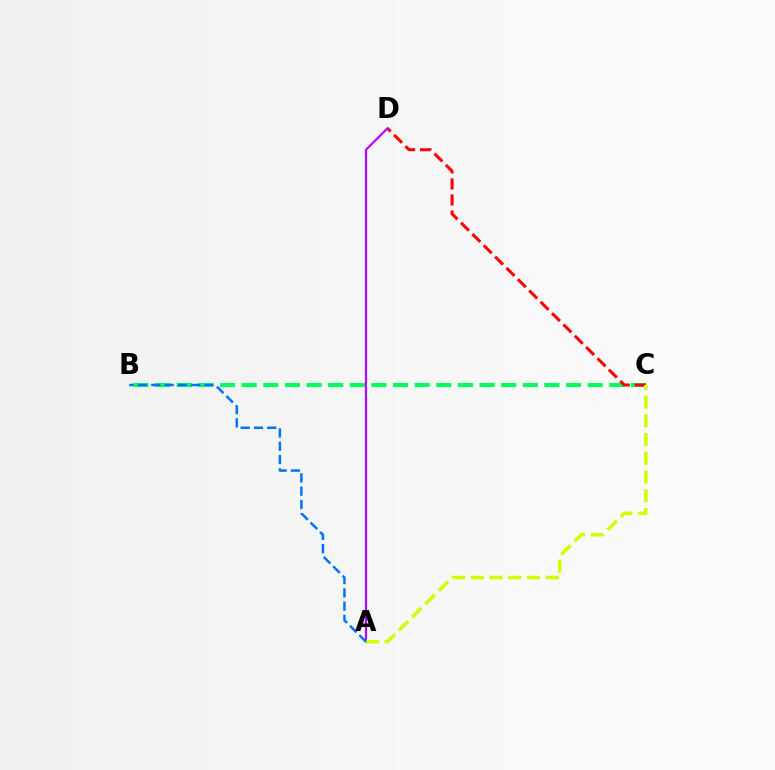{('B', 'C'): [{'color': '#00ff5c', 'line_style': 'dashed', 'thickness': 2.94}], ('C', 'D'): [{'color': '#ff0000', 'line_style': 'dashed', 'thickness': 2.18}], ('A', 'D'): [{'color': '#b900ff', 'line_style': 'solid', 'thickness': 1.57}], ('A', 'C'): [{'color': '#d1ff00', 'line_style': 'dashed', 'thickness': 2.55}], ('A', 'B'): [{'color': '#0074ff', 'line_style': 'dashed', 'thickness': 1.81}]}